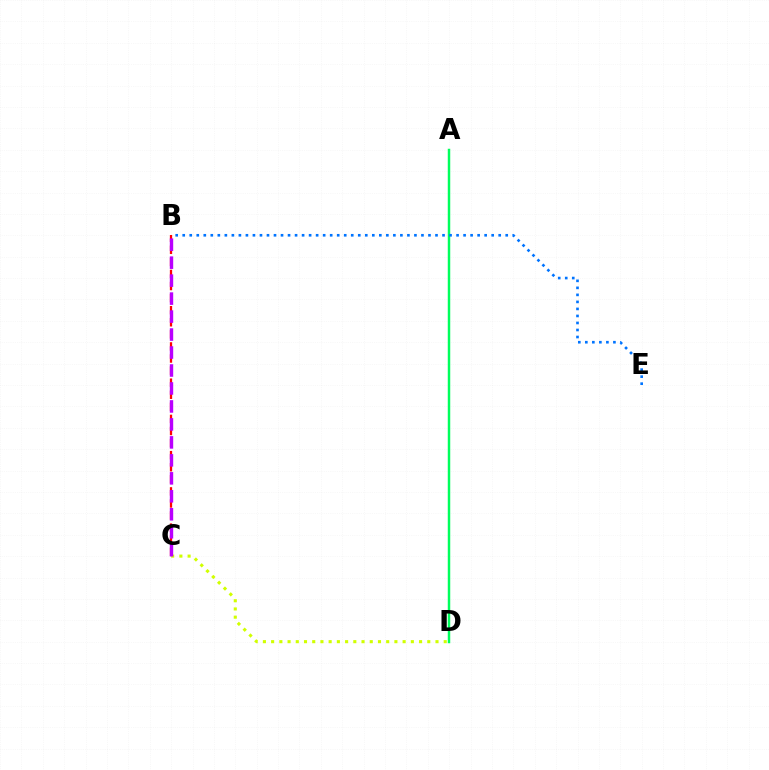{('B', 'C'): [{'color': '#ff0000', 'line_style': 'dashed', 'thickness': 1.64}, {'color': '#b900ff', 'line_style': 'dashed', 'thickness': 2.44}], ('A', 'D'): [{'color': '#00ff5c', 'line_style': 'solid', 'thickness': 1.78}], ('B', 'E'): [{'color': '#0074ff', 'line_style': 'dotted', 'thickness': 1.91}], ('C', 'D'): [{'color': '#d1ff00', 'line_style': 'dotted', 'thickness': 2.23}]}